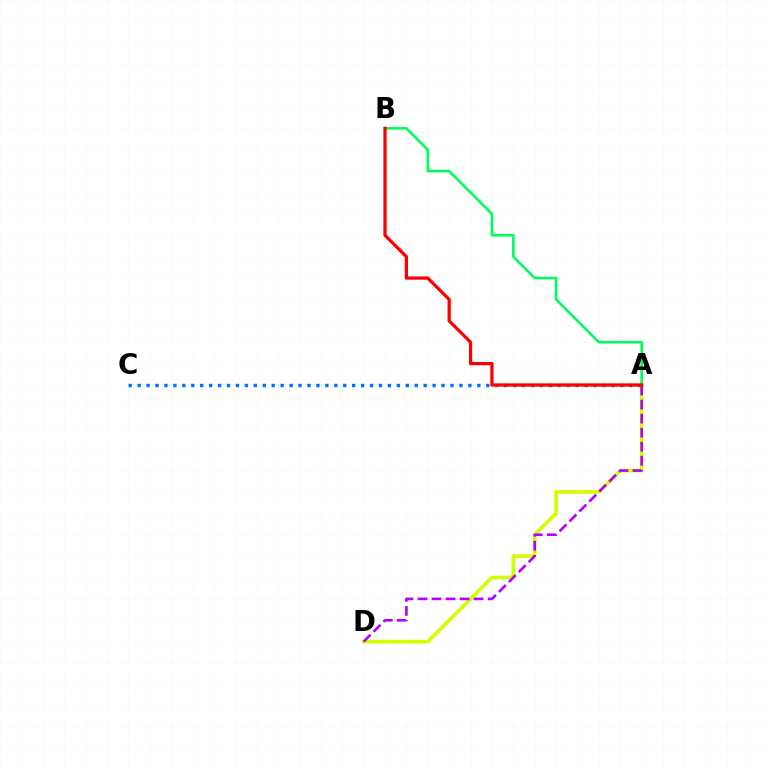{('A', 'D'): [{'color': '#d1ff00', 'line_style': 'solid', 'thickness': 2.63}, {'color': '#b900ff', 'line_style': 'dashed', 'thickness': 1.91}], ('A', 'B'): [{'color': '#00ff5c', 'line_style': 'solid', 'thickness': 1.89}, {'color': '#ff0000', 'line_style': 'solid', 'thickness': 2.34}], ('A', 'C'): [{'color': '#0074ff', 'line_style': 'dotted', 'thickness': 2.43}]}